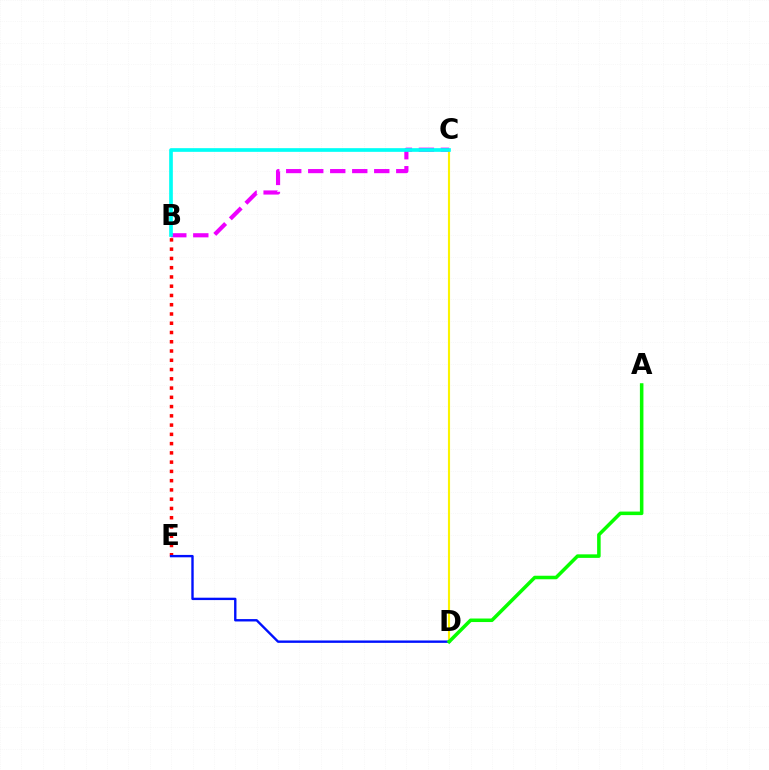{('C', 'D'): [{'color': '#fcf500', 'line_style': 'solid', 'thickness': 1.53}], ('B', 'E'): [{'color': '#ff0000', 'line_style': 'dotted', 'thickness': 2.52}], ('B', 'C'): [{'color': '#ee00ff', 'line_style': 'dashed', 'thickness': 2.99}, {'color': '#00fff6', 'line_style': 'solid', 'thickness': 2.64}], ('D', 'E'): [{'color': '#0010ff', 'line_style': 'solid', 'thickness': 1.71}], ('A', 'D'): [{'color': '#08ff00', 'line_style': 'solid', 'thickness': 2.55}]}